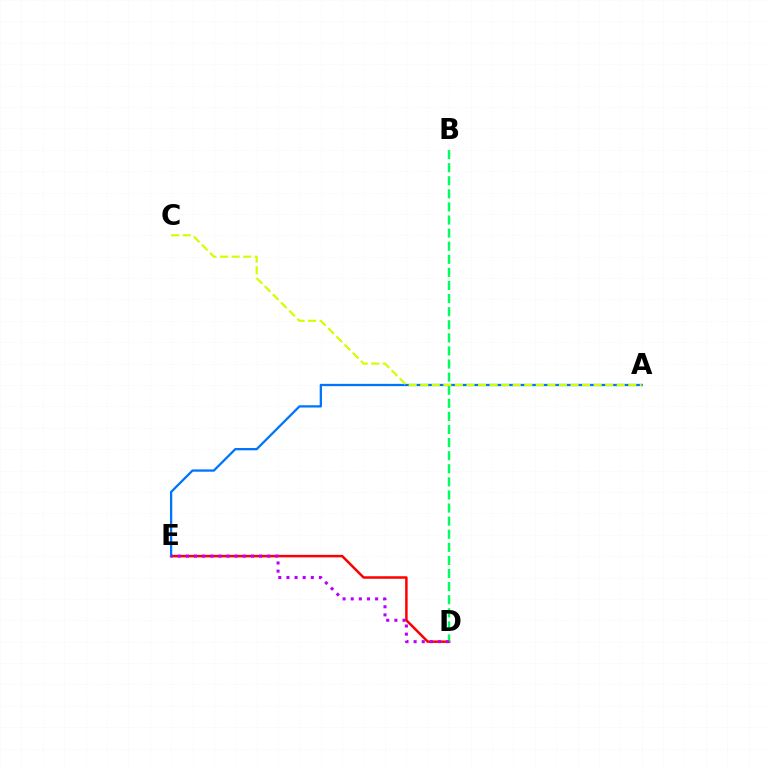{('D', 'E'): [{'color': '#ff0000', 'line_style': 'solid', 'thickness': 1.8}, {'color': '#b900ff', 'line_style': 'dotted', 'thickness': 2.21}], ('A', 'E'): [{'color': '#0074ff', 'line_style': 'solid', 'thickness': 1.65}], ('B', 'D'): [{'color': '#00ff5c', 'line_style': 'dashed', 'thickness': 1.78}], ('A', 'C'): [{'color': '#d1ff00', 'line_style': 'dashed', 'thickness': 1.57}]}